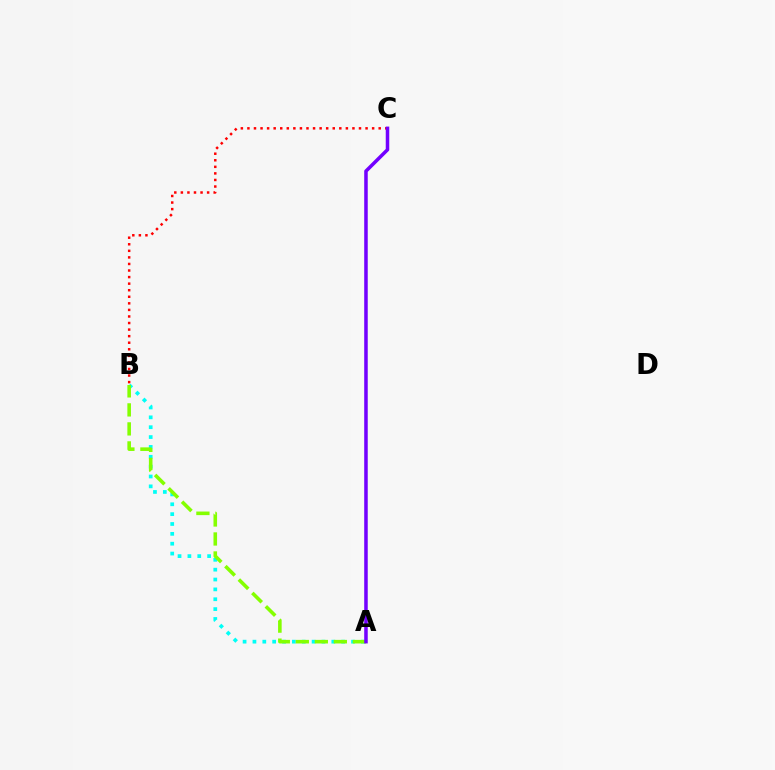{('A', 'B'): [{'color': '#00fff6', 'line_style': 'dotted', 'thickness': 2.68}, {'color': '#84ff00', 'line_style': 'dashed', 'thickness': 2.58}], ('B', 'C'): [{'color': '#ff0000', 'line_style': 'dotted', 'thickness': 1.78}], ('A', 'C'): [{'color': '#7200ff', 'line_style': 'solid', 'thickness': 2.53}]}